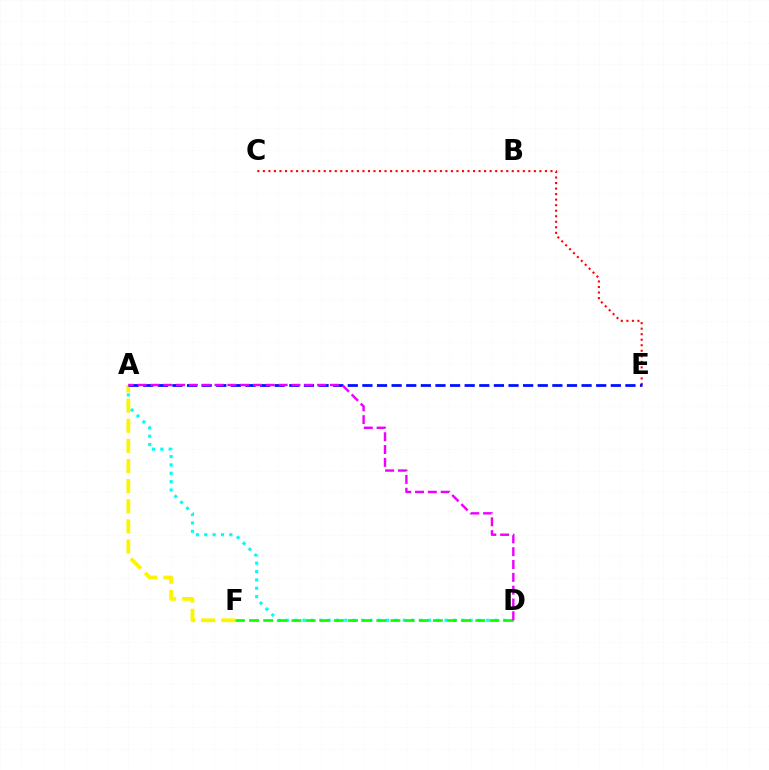{('C', 'E'): [{'color': '#ff0000', 'line_style': 'dotted', 'thickness': 1.5}], ('A', 'D'): [{'color': '#00fff6', 'line_style': 'dotted', 'thickness': 2.27}, {'color': '#ee00ff', 'line_style': 'dashed', 'thickness': 1.74}], ('A', 'F'): [{'color': '#fcf500', 'line_style': 'dashed', 'thickness': 2.74}], ('D', 'F'): [{'color': '#08ff00', 'line_style': 'dashed', 'thickness': 1.92}], ('A', 'E'): [{'color': '#0010ff', 'line_style': 'dashed', 'thickness': 1.99}]}